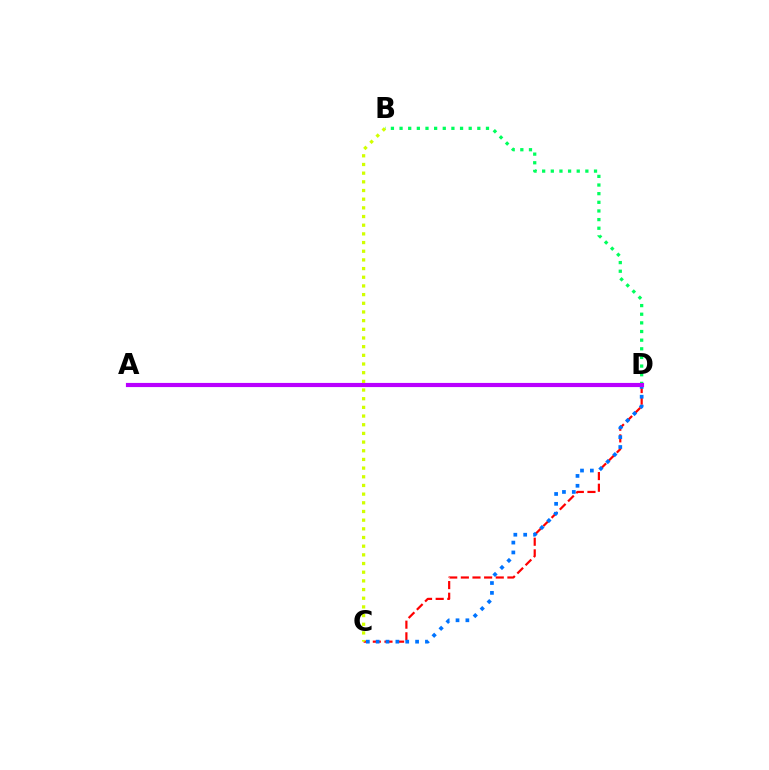{('B', 'D'): [{'color': '#00ff5c', 'line_style': 'dotted', 'thickness': 2.35}], ('C', 'D'): [{'color': '#ff0000', 'line_style': 'dashed', 'thickness': 1.58}, {'color': '#0074ff', 'line_style': 'dotted', 'thickness': 2.68}], ('A', 'D'): [{'color': '#b900ff', 'line_style': 'solid', 'thickness': 2.99}], ('B', 'C'): [{'color': '#d1ff00', 'line_style': 'dotted', 'thickness': 2.36}]}